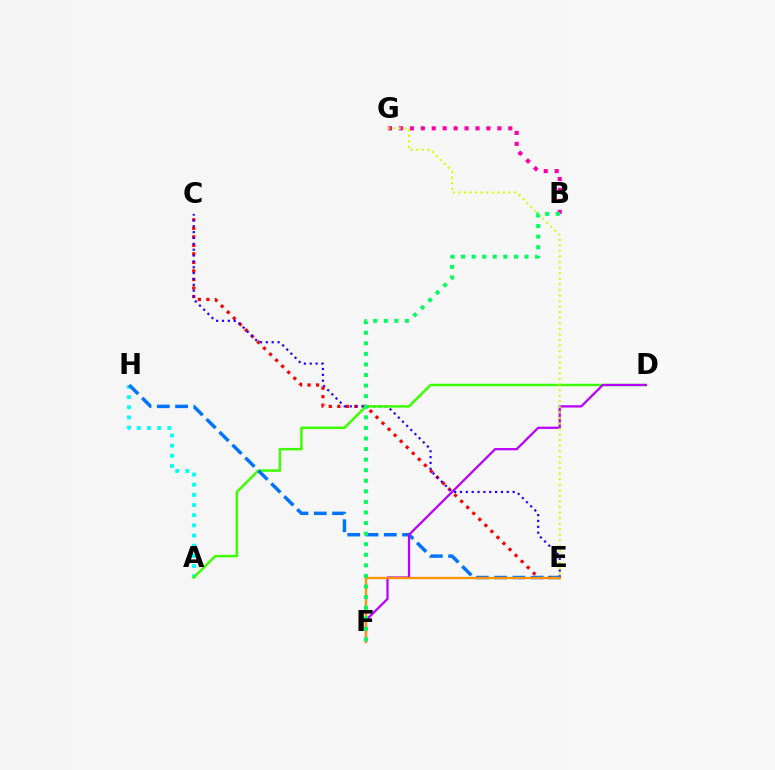{('C', 'E'): [{'color': '#ff0000', 'line_style': 'dotted', 'thickness': 2.32}, {'color': '#2500ff', 'line_style': 'dotted', 'thickness': 1.59}], ('B', 'G'): [{'color': '#ff00ac', 'line_style': 'dotted', 'thickness': 2.97}], ('A', 'H'): [{'color': '#00fff6', 'line_style': 'dotted', 'thickness': 2.76}], ('A', 'D'): [{'color': '#3dff00', 'line_style': 'solid', 'thickness': 1.79}], ('E', 'H'): [{'color': '#0074ff', 'line_style': 'dashed', 'thickness': 2.48}], ('D', 'F'): [{'color': '#b900ff', 'line_style': 'solid', 'thickness': 1.62}], ('E', 'G'): [{'color': '#d1ff00', 'line_style': 'dotted', 'thickness': 1.51}], ('E', 'F'): [{'color': '#ff9400', 'line_style': 'solid', 'thickness': 1.67}], ('B', 'F'): [{'color': '#00ff5c', 'line_style': 'dotted', 'thickness': 2.87}]}